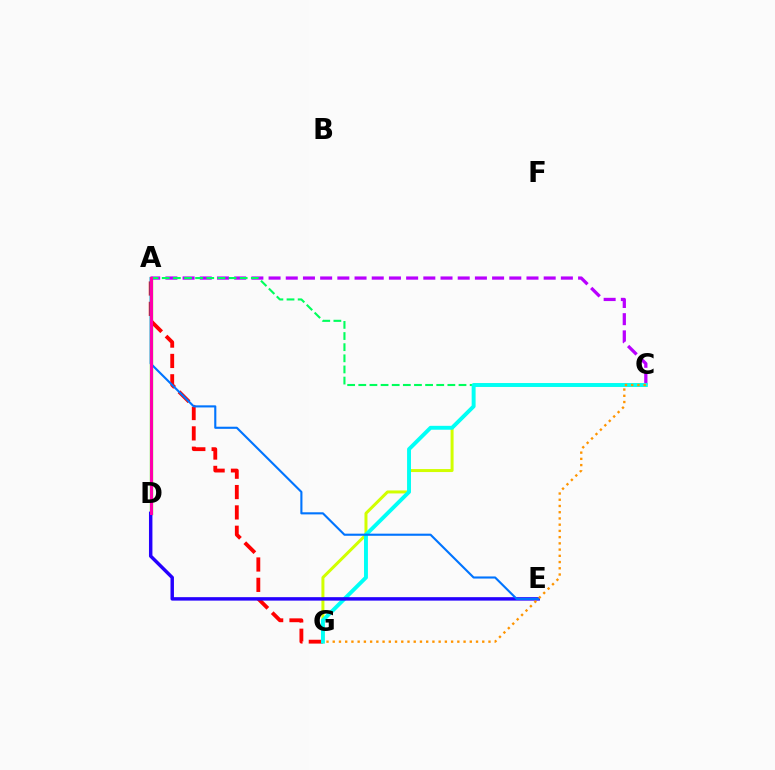{('A', 'D'): [{'color': '#3dff00', 'line_style': 'solid', 'thickness': 2.39}, {'color': '#ff00ac', 'line_style': 'solid', 'thickness': 2.19}], ('A', 'C'): [{'color': '#b900ff', 'line_style': 'dashed', 'thickness': 2.34}, {'color': '#00ff5c', 'line_style': 'dashed', 'thickness': 1.51}], ('C', 'G'): [{'color': '#d1ff00', 'line_style': 'solid', 'thickness': 2.16}, {'color': '#00fff6', 'line_style': 'solid', 'thickness': 2.81}, {'color': '#ff9400', 'line_style': 'dotted', 'thickness': 1.69}], ('A', 'G'): [{'color': '#ff0000', 'line_style': 'dashed', 'thickness': 2.76}], ('D', 'E'): [{'color': '#2500ff', 'line_style': 'solid', 'thickness': 2.48}], ('A', 'E'): [{'color': '#0074ff', 'line_style': 'solid', 'thickness': 1.52}]}